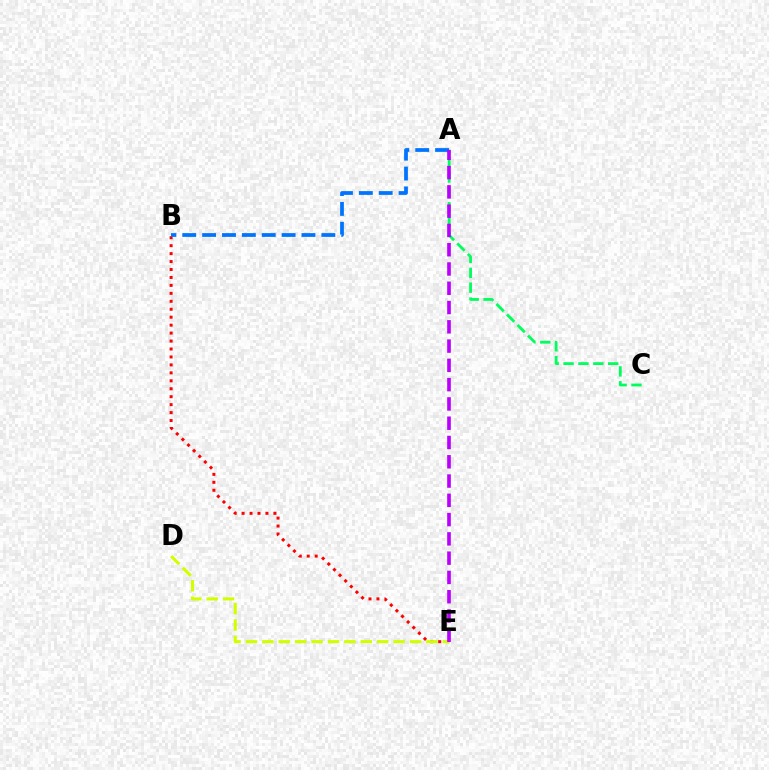{('B', 'E'): [{'color': '#ff0000', 'line_style': 'dotted', 'thickness': 2.16}], ('A', 'C'): [{'color': '#00ff5c', 'line_style': 'dashed', 'thickness': 2.02}], ('A', 'B'): [{'color': '#0074ff', 'line_style': 'dashed', 'thickness': 2.7}], ('D', 'E'): [{'color': '#d1ff00', 'line_style': 'dashed', 'thickness': 2.23}], ('A', 'E'): [{'color': '#b900ff', 'line_style': 'dashed', 'thickness': 2.62}]}